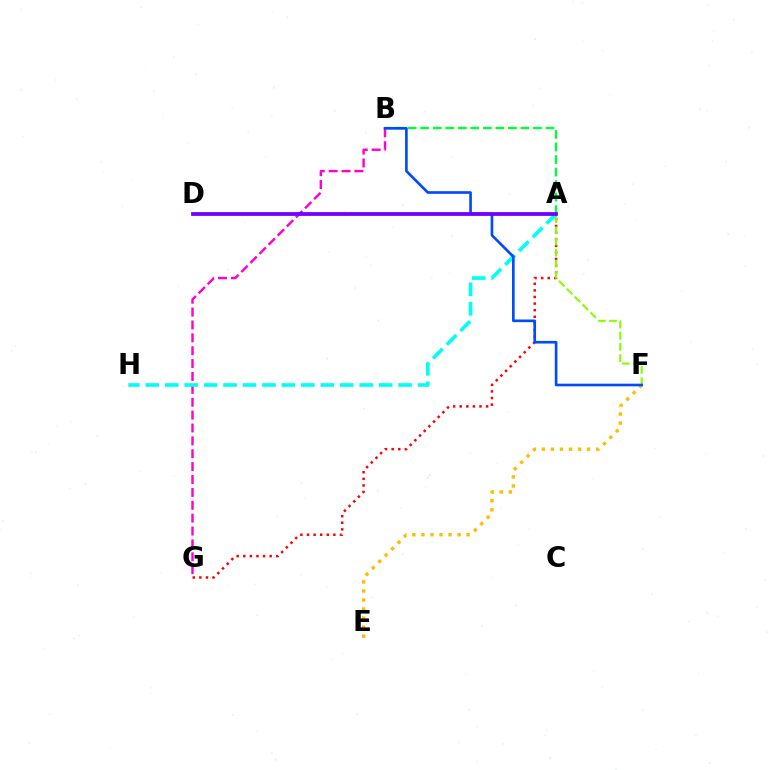{('A', 'G'): [{'color': '#ff0000', 'line_style': 'dotted', 'thickness': 1.79}], ('E', 'F'): [{'color': '#ffbd00', 'line_style': 'dotted', 'thickness': 2.46}], ('B', 'G'): [{'color': '#ff00cf', 'line_style': 'dashed', 'thickness': 1.75}], ('A', 'F'): [{'color': '#84ff00', 'line_style': 'dashed', 'thickness': 1.51}], ('A', 'B'): [{'color': '#00ff39', 'line_style': 'dashed', 'thickness': 1.7}], ('A', 'H'): [{'color': '#00fff6', 'line_style': 'dashed', 'thickness': 2.64}], ('B', 'F'): [{'color': '#004bff', 'line_style': 'solid', 'thickness': 1.91}], ('A', 'D'): [{'color': '#7200ff', 'line_style': 'solid', 'thickness': 2.72}]}